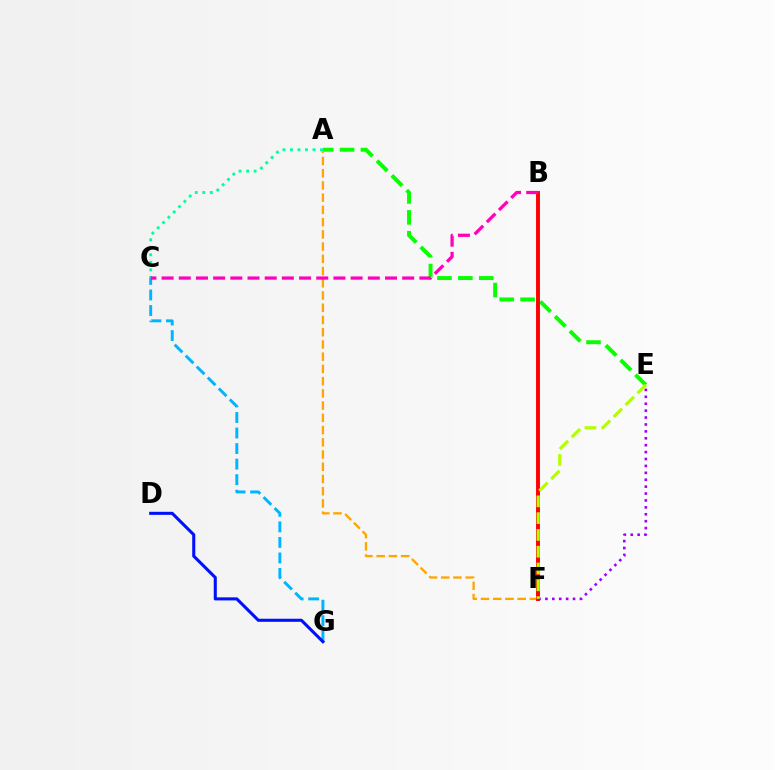{('C', 'G'): [{'color': '#00b5ff', 'line_style': 'dashed', 'thickness': 2.11}], ('A', 'E'): [{'color': '#08ff00', 'line_style': 'dashed', 'thickness': 2.84}], ('A', 'F'): [{'color': '#ffa500', 'line_style': 'dashed', 'thickness': 1.66}], ('A', 'C'): [{'color': '#00ff9d', 'line_style': 'dotted', 'thickness': 2.04}], ('B', 'F'): [{'color': '#ff0000', 'line_style': 'solid', 'thickness': 2.82}], ('D', 'G'): [{'color': '#0010ff', 'line_style': 'solid', 'thickness': 2.21}], ('E', 'F'): [{'color': '#9b00ff', 'line_style': 'dotted', 'thickness': 1.88}, {'color': '#b3ff00', 'line_style': 'dashed', 'thickness': 2.28}], ('B', 'C'): [{'color': '#ff00bd', 'line_style': 'dashed', 'thickness': 2.33}]}